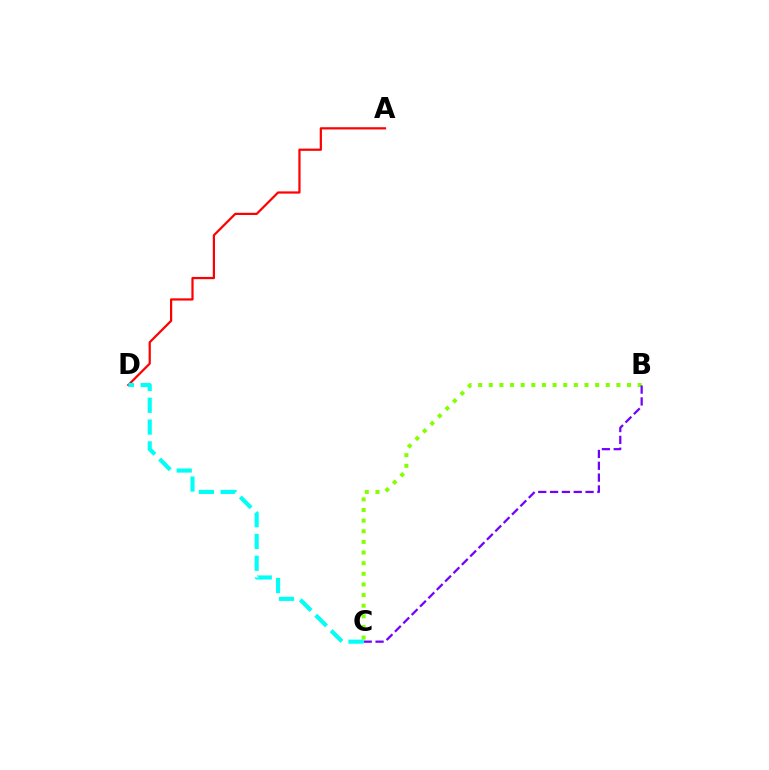{('B', 'C'): [{'color': '#84ff00', 'line_style': 'dotted', 'thickness': 2.89}, {'color': '#7200ff', 'line_style': 'dashed', 'thickness': 1.61}], ('A', 'D'): [{'color': '#ff0000', 'line_style': 'solid', 'thickness': 1.6}], ('C', 'D'): [{'color': '#00fff6', 'line_style': 'dashed', 'thickness': 2.96}]}